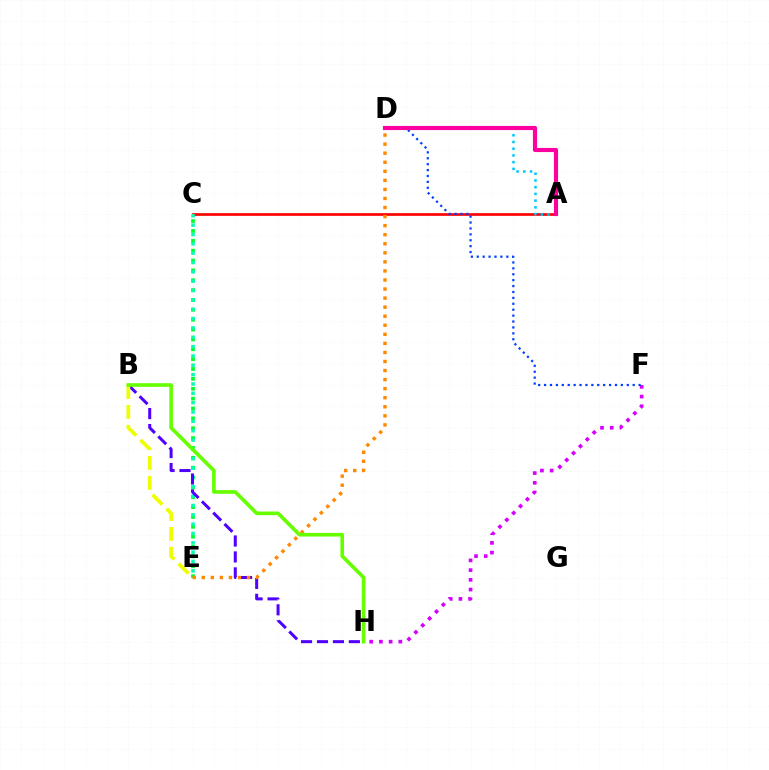{('F', 'H'): [{'color': '#d600ff', 'line_style': 'dotted', 'thickness': 2.64}], ('A', 'C'): [{'color': '#ff0000', 'line_style': 'solid', 'thickness': 1.93}], ('C', 'E'): [{'color': '#00ff27', 'line_style': 'dotted', 'thickness': 2.68}, {'color': '#00ffaf', 'line_style': 'dotted', 'thickness': 2.54}], ('B', 'H'): [{'color': '#4f00ff', 'line_style': 'dashed', 'thickness': 2.17}, {'color': '#66ff00', 'line_style': 'solid', 'thickness': 2.62}], ('A', 'D'): [{'color': '#00c7ff', 'line_style': 'dotted', 'thickness': 1.83}, {'color': '#ff00a0', 'line_style': 'solid', 'thickness': 2.98}], ('D', 'E'): [{'color': '#ff8800', 'line_style': 'dotted', 'thickness': 2.46}], ('B', 'E'): [{'color': '#eeff00', 'line_style': 'dashed', 'thickness': 2.71}], ('D', 'F'): [{'color': '#003fff', 'line_style': 'dotted', 'thickness': 1.6}]}